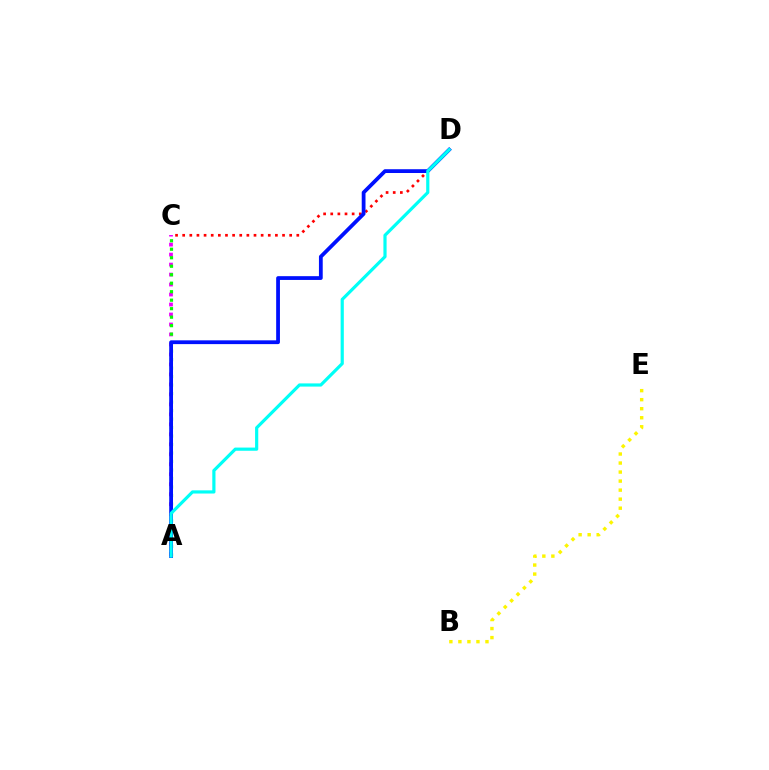{('C', 'D'): [{'color': '#ff0000', 'line_style': 'dotted', 'thickness': 1.94}], ('A', 'C'): [{'color': '#ee00ff', 'line_style': 'dotted', 'thickness': 2.71}, {'color': '#08ff00', 'line_style': 'dotted', 'thickness': 2.31}], ('B', 'E'): [{'color': '#fcf500', 'line_style': 'dotted', 'thickness': 2.45}], ('A', 'D'): [{'color': '#0010ff', 'line_style': 'solid', 'thickness': 2.72}, {'color': '#00fff6', 'line_style': 'solid', 'thickness': 2.29}]}